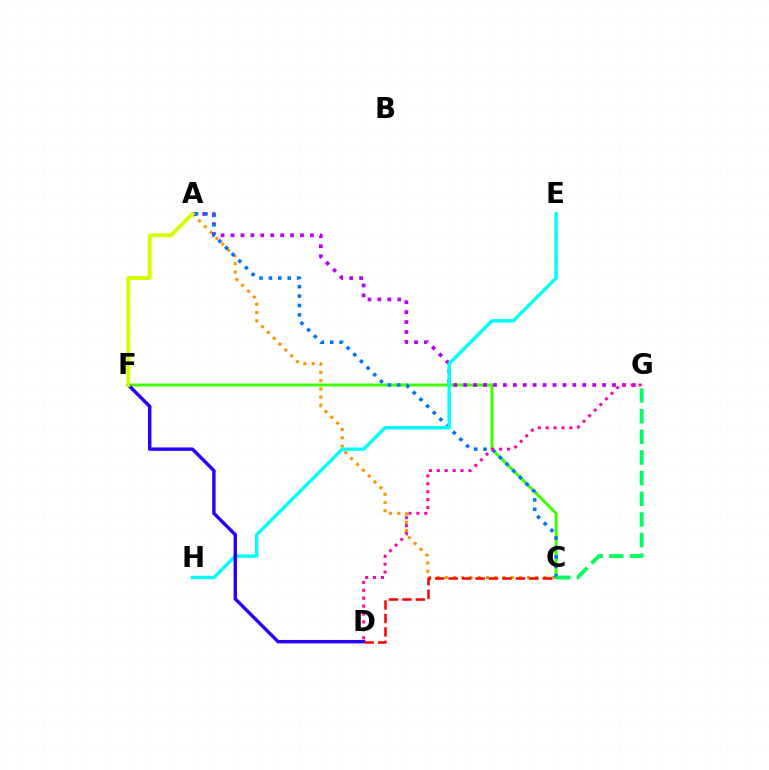{('C', 'F'): [{'color': '#3dff00', 'line_style': 'solid', 'thickness': 2.12}], ('A', 'C'): [{'color': '#ff9400', 'line_style': 'dotted', 'thickness': 2.24}, {'color': '#0074ff', 'line_style': 'dotted', 'thickness': 2.56}], ('A', 'G'): [{'color': '#b900ff', 'line_style': 'dotted', 'thickness': 2.7}], ('E', 'H'): [{'color': '#00fff6', 'line_style': 'solid', 'thickness': 2.48}], ('D', 'F'): [{'color': '#2500ff', 'line_style': 'solid', 'thickness': 2.47}], ('D', 'G'): [{'color': '#ff00ac', 'line_style': 'dotted', 'thickness': 2.15}], ('A', 'F'): [{'color': '#d1ff00', 'line_style': 'solid', 'thickness': 2.81}], ('C', 'D'): [{'color': '#ff0000', 'line_style': 'dashed', 'thickness': 1.83}], ('C', 'G'): [{'color': '#00ff5c', 'line_style': 'dashed', 'thickness': 2.8}]}